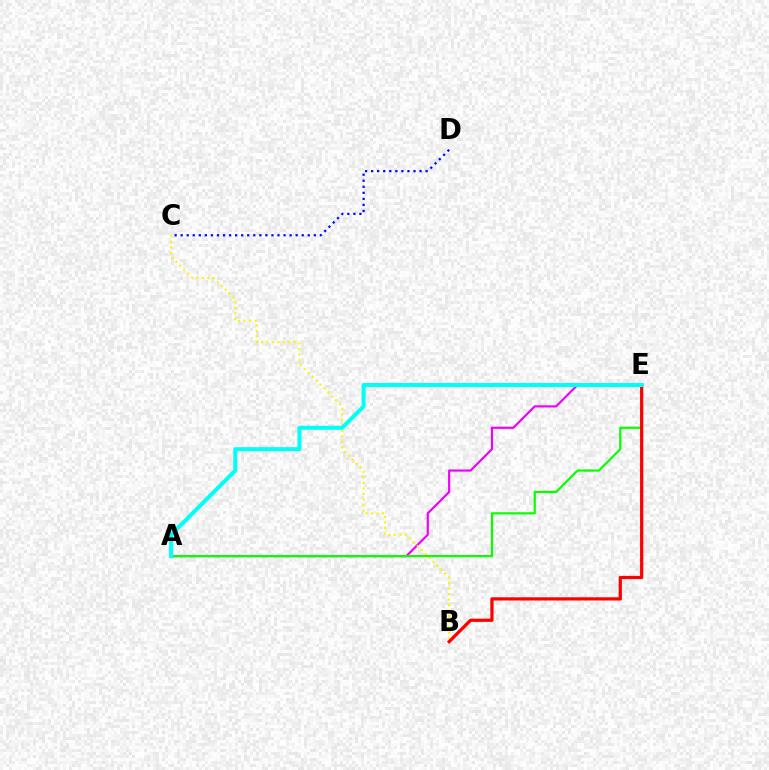{('A', 'E'): [{'color': '#ee00ff', 'line_style': 'solid', 'thickness': 1.56}, {'color': '#08ff00', 'line_style': 'solid', 'thickness': 1.59}, {'color': '#00fff6', 'line_style': 'solid', 'thickness': 2.9}], ('B', 'C'): [{'color': '#fcf500', 'line_style': 'dotted', 'thickness': 1.5}], ('B', 'E'): [{'color': '#ff0000', 'line_style': 'solid', 'thickness': 2.32}], ('C', 'D'): [{'color': '#0010ff', 'line_style': 'dotted', 'thickness': 1.64}]}